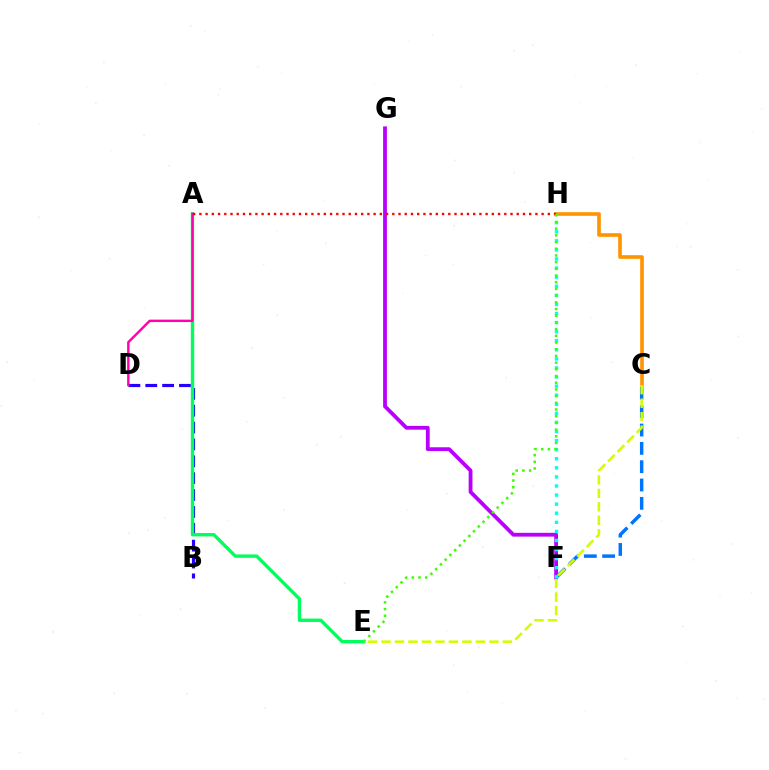{('C', 'H'): [{'color': '#ff9400', 'line_style': 'solid', 'thickness': 2.62}], ('B', 'D'): [{'color': '#2500ff', 'line_style': 'dashed', 'thickness': 2.29}], ('F', 'G'): [{'color': '#b900ff', 'line_style': 'solid', 'thickness': 2.73}], ('A', 'E'): [{'color': '#00ff5c', 'line_style': 'solid', 'thickness': 2.43}], ('C', 'F'): [{'color': '#0074ff', 'line_style': 'dashed', 'thickness': 2.49}], ('C', 'E'): [{'color': '#d1ff00', 'line_style': 'dashed', 'thickness': 1.83}], ('A', 'D'): [{'color': '#ff00ac', 'line_style': 'solid', 'thickness': 1.73}], ('F', 'H'): [{'color': '#00fff6', 'line_style': 'dotted', 'thickness': 2.47}], ('A', 'H'): [{'color': '#ff0000', 'line_style': 'dotted', 'thickness': 1.69}], ('E', 'H'): [{'color': '#3dff00', 'line_style': 'dotted', 'thickness': 1.82}]}